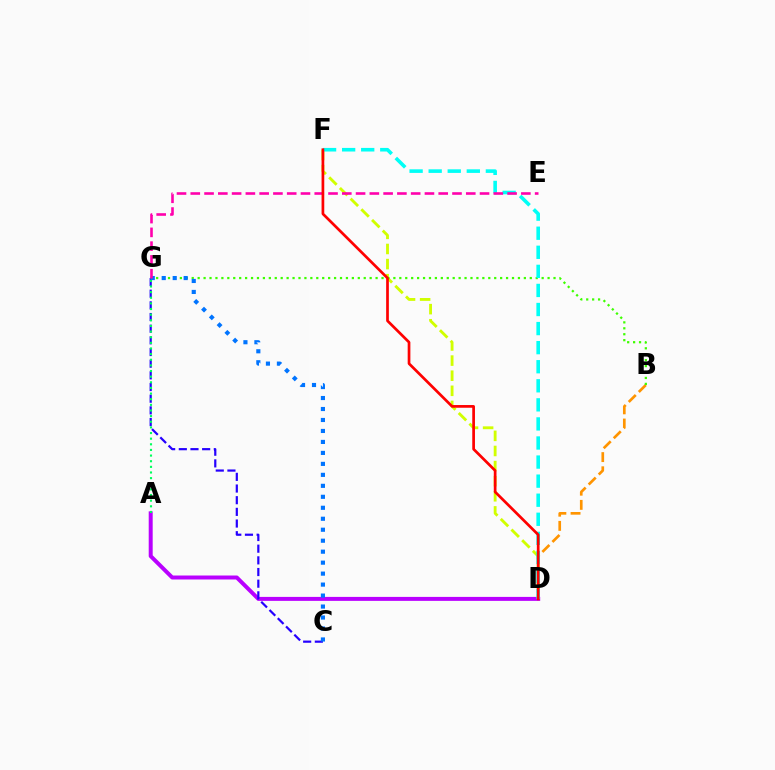{('A', 'D'): [{'color': '#b900ff', 'line_style': 'solid', 'thickness': 2.86}], ('C', 'G'): [{'color': '#2500ff', 'line_style': 'dashed', 'thickness': 1.59}, {'color': '#0074ff', 'line_style': 'dotted', 'thickness': 2.98}], ('A', 'G'): [{'color': '#00ff5c', 'line_style': 'dotted', 'thickness': 1.53}], ('D', 'F'): [{'color': '#d1ff00', 'line_style': 'dashed', 'thickness': 2.05}, {'color': '#00fff6', 'line_style': 'dashed', 'thickness': 2.59}, {'color': '#ff0000', 'line_style': 'solid', 'thickness': 1.95}], ('B', 'D'): [{'color': '#ff9400', 'line_style': 'dashed', 'thickness': 1.93}], ('B', 'G'): [{'color': '#3dff00', 'line_style': 'dotted', 'thickness': 1.61}], ('E', 'G'): [{'color': '#ff00ac', 'line_style': 'dashed', 'thickness': 1.87}]}